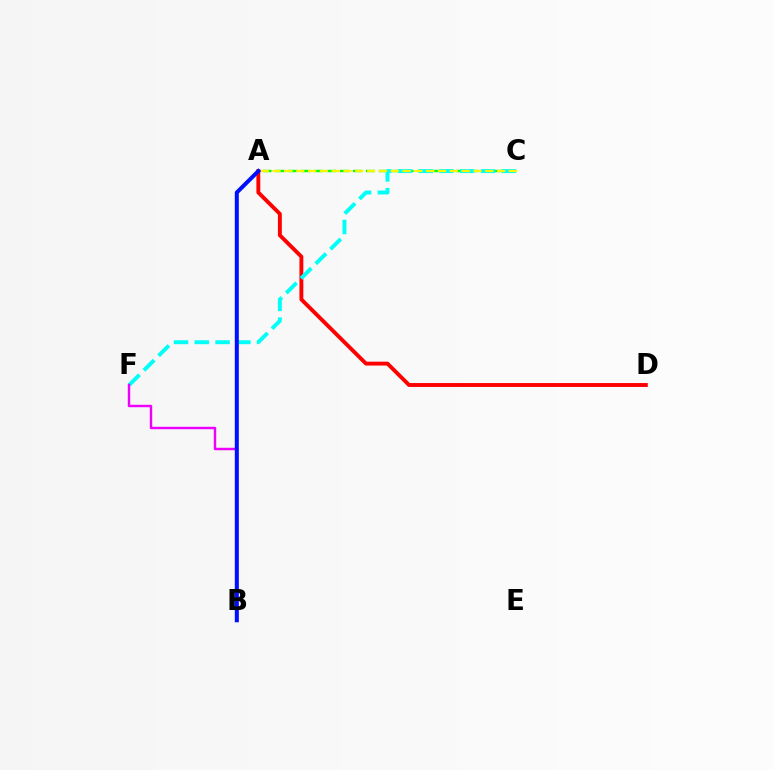{('A', 'C'): [{'color': '#08ff00', 'line_style': 'dashed', 'thickness': 1.76}, {'color': '#fcf500', 'line_style': 'dashed', 'thickness': 1.6}], ('A', 'D'): [{'color': '#ff0000', 'line_style': 'solid', 'thickness': 2.8}], ('C', 'F'): [{'color': '#00fff6', 'line_style': 'dashed', 'thickness': 2.82}], ('B', 'F'): [{'color': '#ee00ff', 'line_style': 'solid', 'thickness': 1.76}], ('A', 'B'): [{'color': '#0010ff', 'line_style': 'solid', 'thickness': 2.89}]}